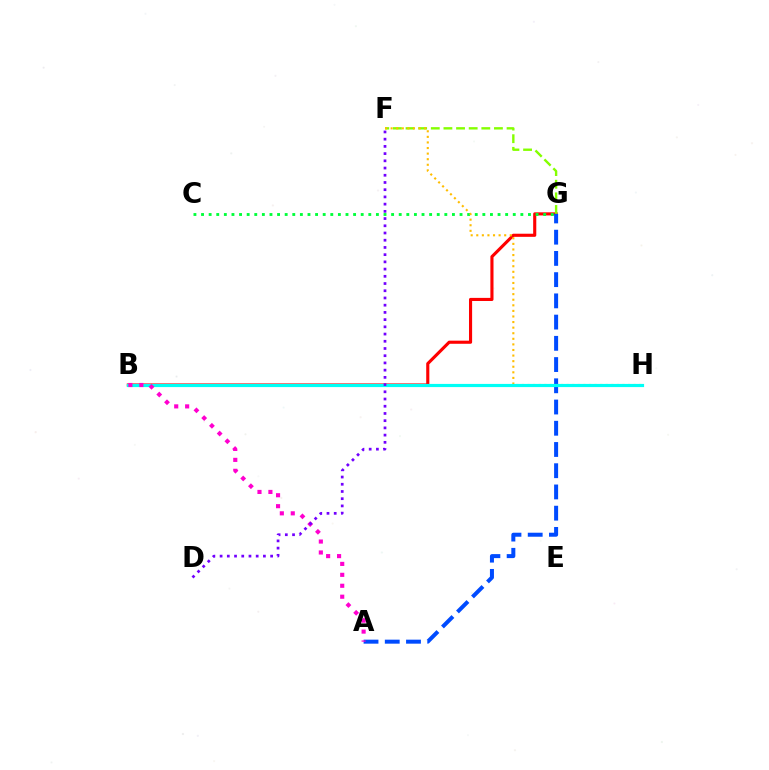{('B', 'G'): [{'color': '#ff0000', 'line_style': 'solid', 'thickness': 2.24}], ('C', 'G'): [{'color': '#00ff39', 'line_style': 'dotted', 'thickness': 2.07}], ('F', 'G'): [{'color': '#84ff00', 'line_style': 'dashed', 'thickness': 1.72}], ('A', 'G'): [{'color': '#004bff', 'line_style': 'dashed', 'thickness': 2.88}], ('F', 'H'): [{'color': '#ffbd00', 'line_style': 'dotted', 'thickness': 1.52}], ('B', 'H'): [{'color': '#00fff6', 'line_style': 'solid', 'thickness': 2.29}], ('A', 'B'): [{'color': '#ff00cf', 'line_style': 'dotted', 'thickness': 2.97}], ('D', 'F'): [{'color': '#7200ff', 'line_style': 'dotted', 'thickness': 1.96}]}